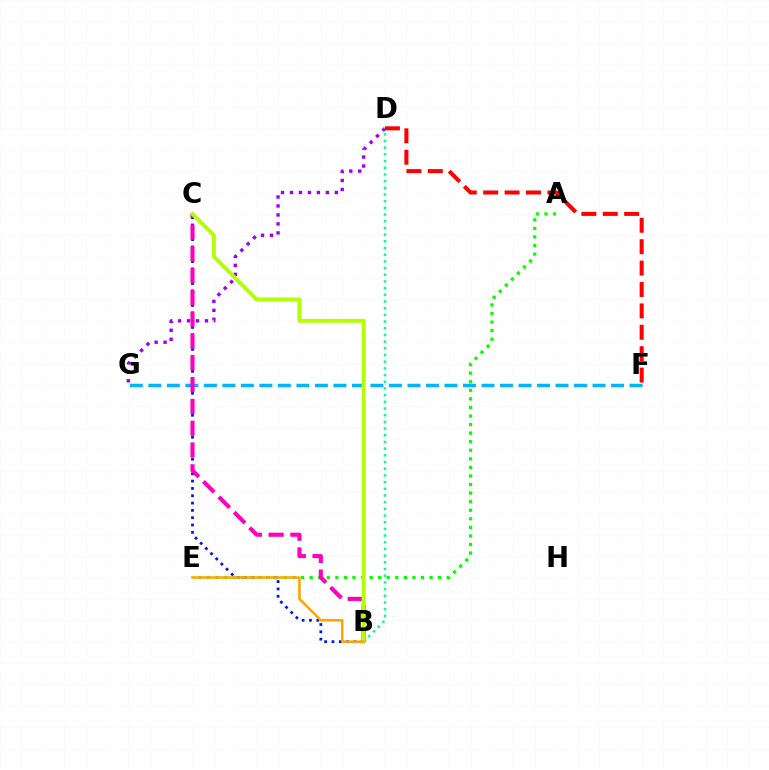{('D', 'G'): [{'color': '#9b00ff', 'line_style': 'dotted', 'thickness': 2.44}], ('B', 'C'): [{'color': '#0010ff', 'line_style': 'dotted', 'thickness': 1.99}, {'color': '#ff00bd', 'line_style': 'dashed', 'thickness': 2.96}, {'color': '#b3ff00', 'line_style': 'solid', 'thickness': 2.79}], ('B', 'D'): [{'color': '#00ff9d', 'line_style': 'dotted', 'thickness': 1.82}], ('A', 'E'): [{'color': '#08ff00', 'line_style': 'dotted', 'thickness': 2.33}], ('F', 'G'): [{'color': '#00b5ff', 'line_style': 'dashed', 'thickness': 2.51}], ('D', 'F'): [{'color': '#ff0000', 'line_style': 'dashed', 'thickness': 2.91}], ('B', 'E'): [{'color': '#ffa500', 'line_style': 'solid', 'thickness': 1.83}]}